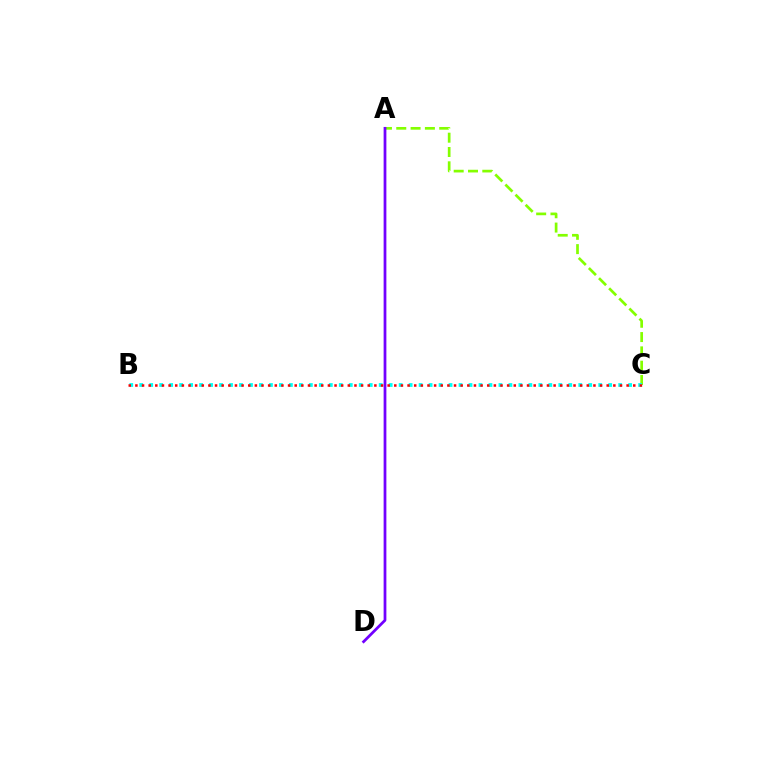{('A', 'C'): [{'color': '#84ff00', 'line_style': 'dashed', 'thickness': 1.94}], ('B', 'C'): [{'color': '#00fff6', 'line_style': 'dotted', 'thickness': 2.71}, {'color': '#ff0000', 'line_style': 'dotted', 'thickness': 1.8}], ('A', 'D'): [{'color': '#7200ff', 'line_style': 'solid', 'thickness': 1.98}]}